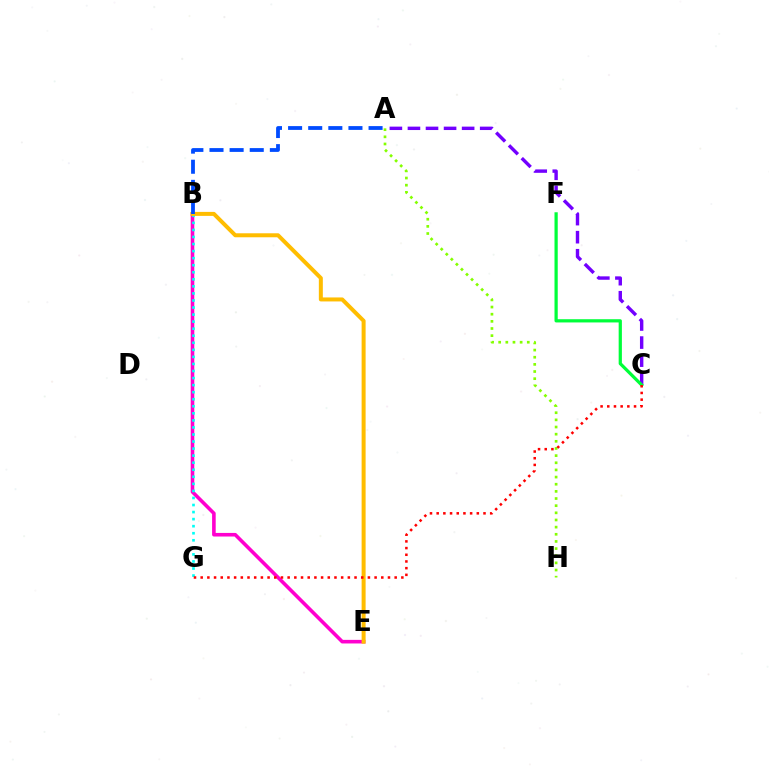{('A', 'C'): [{'color': '#7200ff', 'line_style': 'dashed', 'thickness': 2.45}], ('B', 'E'): [{'color': '#ff00cf', 'line_style': 'solid', 'thickness': 2.59}, {'color': '#ffbd00', 'line_style': 'solid', 'thickness': 2.88}], ('B', 'G'): [{'color': '#00fff6', 'line_style': 'dotted', 'thickness': 1.92}], ('A', 'H'): [{'color': '#84ff00', 'line_style': 'dotted', 'thickness': 1.94}], ('C', 'F'): [{'color': '#00ff39', 'line_style': 'solid', 'thickness': 2.32}], ('A', 'B'): [{'color': '#004bff', 'line_style': 'dashed', 'thickness': 2.73}], ('C', 'G'): [{'color': '#ff0000', 'line_style': 'dotted', 'thickness': 1.82}]}